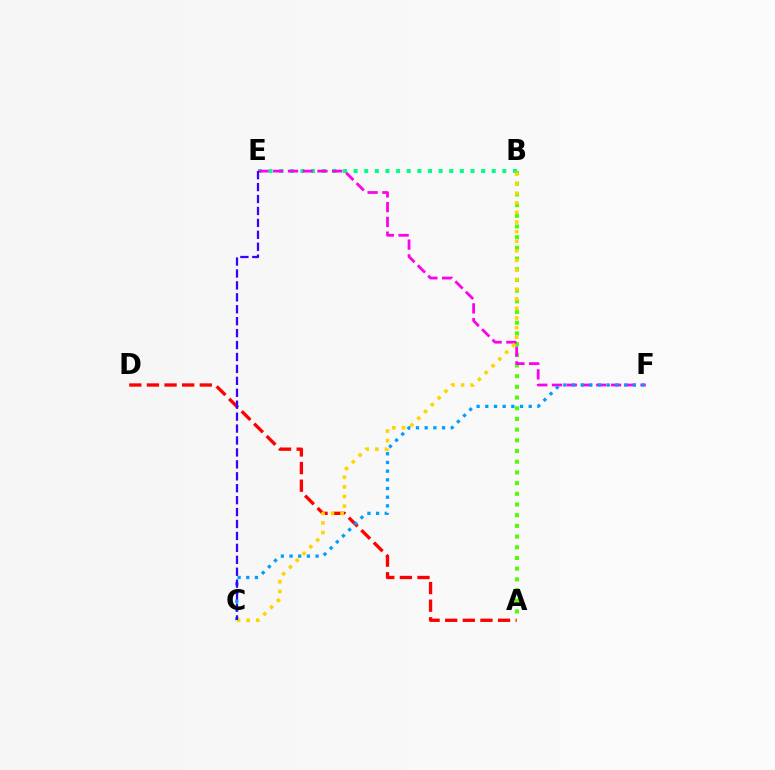{('B', 'E'): [{'color': '#00ff86', 'line_style': 'dotted', 'thickness': 2.89}], ('A', 'B'): [{'color': '#4fff00', 'line_style': 'dotted', 'thickness': 2.91}], ('E', 'F'): [{'color': '#ff00ed', 'line_style': 'dashed', 'thickness': 2.0}], ('A', 'D'): [{'color': '#ff0000', 'line_style': 'dashed', 'thickness': 2.39}], ('C', 'F'): [{'color': '#009eff', 'line_style': 'dotted', 'thickness': 2.36}], ('B', 'C'): [{'color': '#ffd500', 'line_style': 'dotted', 'thickness': 2.61}], ('C', 'E'): [{'color': '#3700ff', 'line_style': 'dashed', 'thickness': 1.62}]}